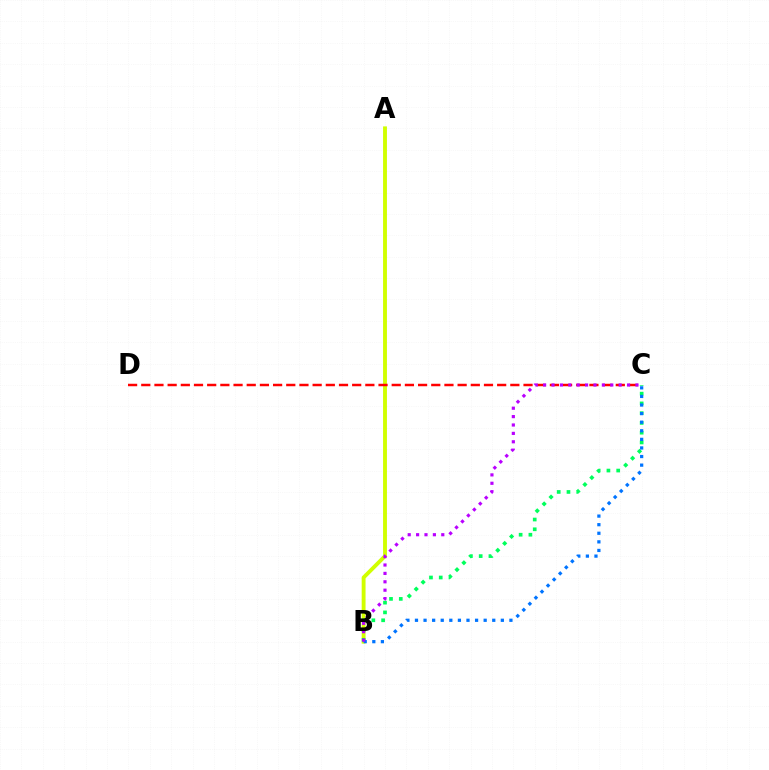{('A', 'B'): [{'color': '#d1ff00', 'line_style': 'solid', 'thickness': 2.79}], ('B', 'C'): [{'color': '#00ff5c', 'line_style': 'dotted', 'thickness': 2.65}, {'color': '#0074ff', 'line_style': 'dotted', 'thickness': 2.33}, {'color': '#b900ff', 'line_style': 'dotted', 'thickness': 2.28}], ('C', 'D'): [{'color': '#ff0000', 'line_style': 'dashed', 'thickness': 1.79}]}